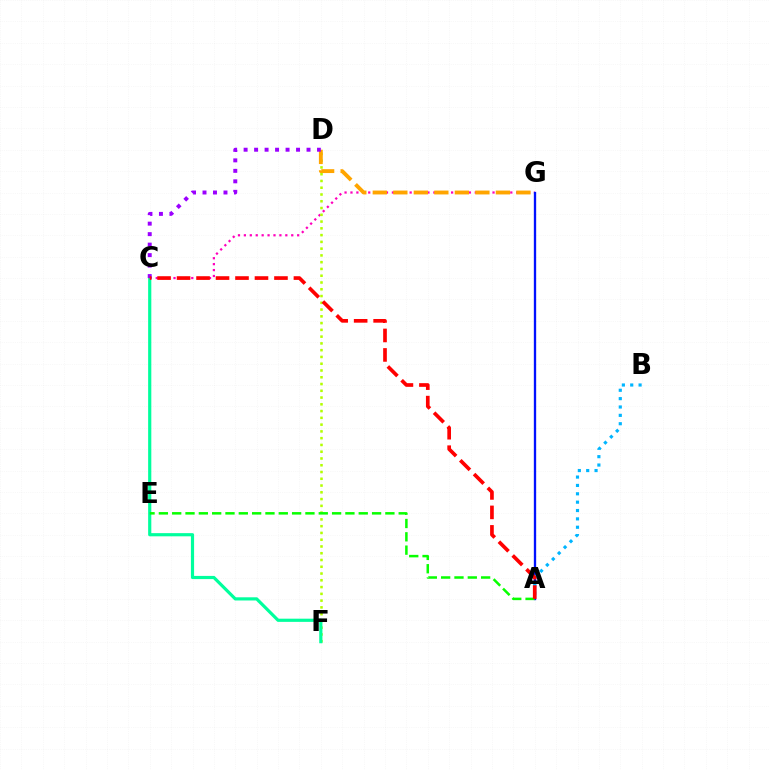{('C', 'G'): [{'color': '#ff00bd', 'line_style': 'dotted', 'thickness': 1.61}], ('A', 'G'): [{'color': '#0010ff', 'line_style': 'solid', 'thickness': 1.68}], ('D', 'F'): [{'color': '#b3ff00', 'line_style': 'dotted', 'thickness': 1.84}], ('A', 'B'): [{'color': '#00b5ff', 'line_style': 'dotted', 'thickness': 2.27}], ('C', 'F'): [{'color': '#00ff9d', 'line_style': 'solid', 'thickness': 2.29}], ('D', 'G'): [{'color': '#ffa500', 'line_style': 'dashed', 'thickness': 2.79}], ('C', 'D'): [{'color': '#9b00ff', 'line_style': 'dotted', 'thickness': 2.85}], ('A', 'E'): [{'color': '#08ff00', 'line_style': 'dashed', 'thickness': 1.81}], ('A', 'C'): [{'color': '#ff0000', 'line_style': 'dashed', 'thickness': 2.65}]}